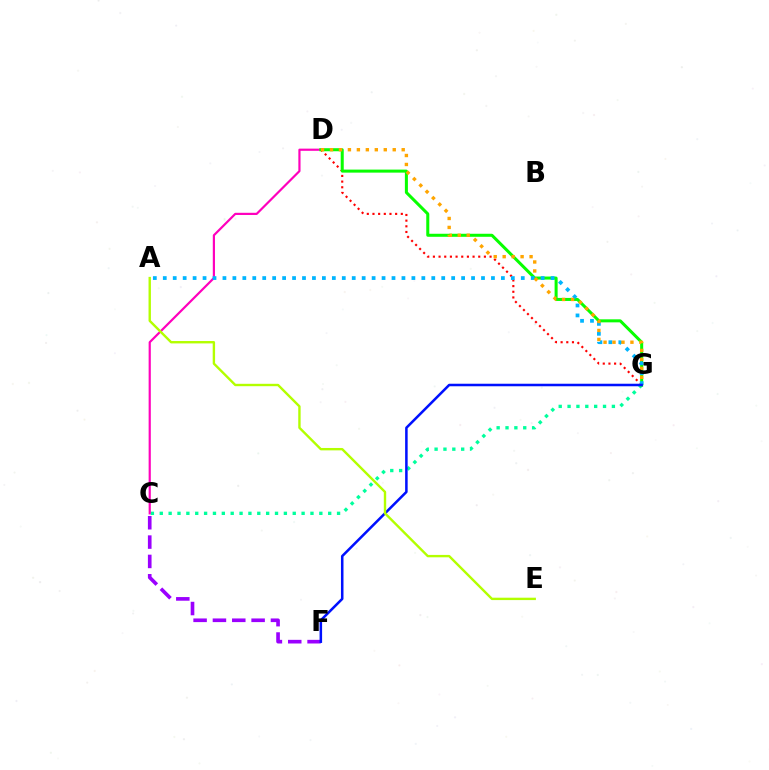{('D', 'G'): [{'color': '#ff0000', 'line_style': 'dotted', 'thickness': 1.54}, {'color': '#08ff00', 'line_style': 'solid', 'thickness': 2.18}, {'color': '#ffa500', 'line_style': 'dotted', 'thickness': 2.44}], ('C', 'G'): [{'color': '#00ff9d', 'line_style': 'dotted', 'thickness': 2.41}], ('C', 'F'): [{'color': '#9b00ff', 'line_style': 'dashed', 'thickness': 2.63}], ('C', 'D'): [{'color': '#ff00bd', 'line_style': 'solid', 'thickness': 1.58}], ('A', 'G'): [{'color': '#00b5ff', 'line_style': 'dotted', 'thickness': 2.7}], ('F', 'G'): [{'color': '#0010ff', 'line_style': 'solid', 'thickness': 1.82}], ('A', 'E'): [{'color': '#b3ff00', 'line_style': 'solid', 'thickness': 1.72}]}